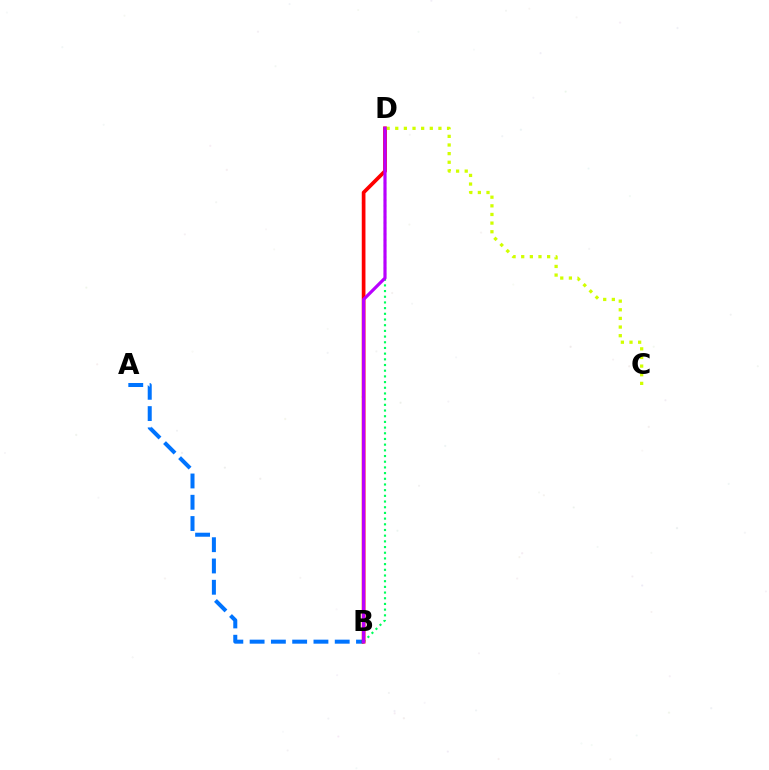{('B', 'D'): [{'color': '#00ff5c', 'line_style': 'dotted', 'thickness': 1.55}, {'color': '#ff0000', 'line_style': 'solid', 'thickness': 2.66}, {'color': '#b900ff', 'line_style': 'solid', 'thickness': 2.29}], ('A', 'B'): [{'color': '#0074ff', 'line_style': 'dashed', 'thickness': 2.89}], ('C', 'D'): [{'color': '#d1ff00', 'line_style': 'dotted', 'thickness': 2.35}]}